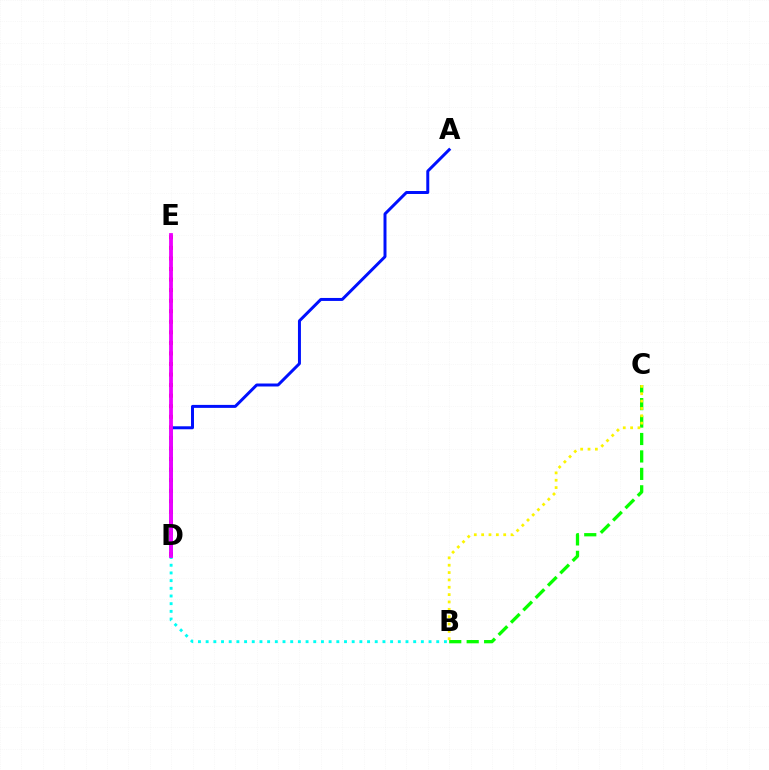{('B', 'C'): [{'color': '#08ff00', 'line_style': 'dashed', 'thickness': 2.37}, {'color': '#fcf500', 'line_style': 'dotted', 'thickness': 2.0}], ('D', 'E'): [{'color': '#ff0000', 'line_style': 'dotted', 'thickness': 2.87}, {'color': '#ee00ff', 'line_style': 'solid', 'thickness': 2.74}], ('A', 'D'): [{'color': '#0010ff', 'line_style': 'solid', 'thickness': 2.14}], ('B', 'D'): [{'color': '#00fff6', 'line_style': 'dotted', 'thickness': 2.09}]}